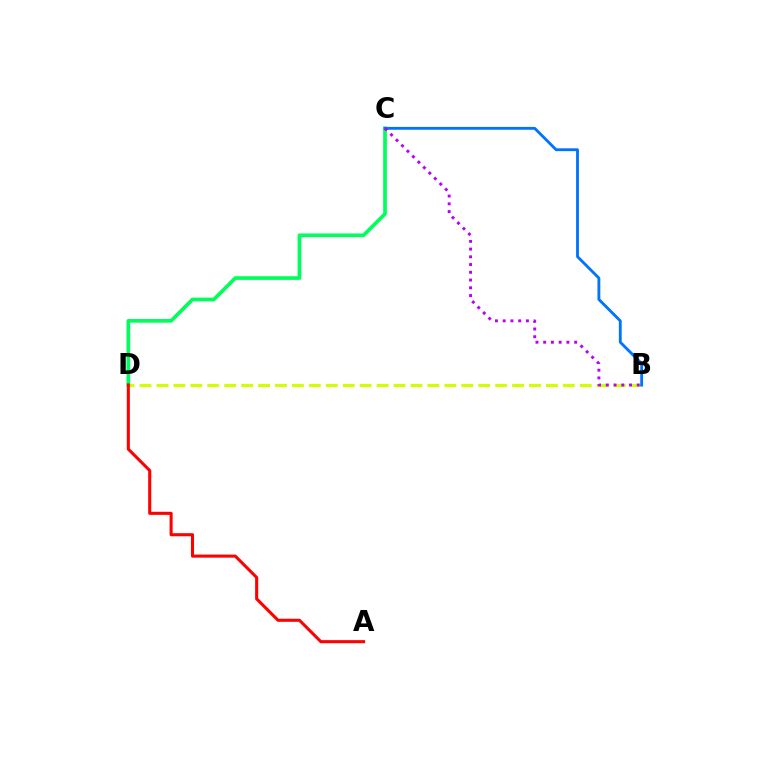{('B', 'D'): [{'color': '#d1ff00', 'line_style': 'dashed', 'thickness': 2.3}], ('C', 'D'): [{'color': '#00ff5c', 'line_style': 'solid', 'thickness': 2.65}], ('B', 'C'): [{'color': '#0074ff', 'line_style': 'solid', 'thickness': 2.05}, {'color': '#b900ff', 'line_style': 'dotted', 'thickness': 2.1}], ('A', 'D'): [{'color': '#ff0000', 'line_style': 'solid', 'thickness': 2.21}]}